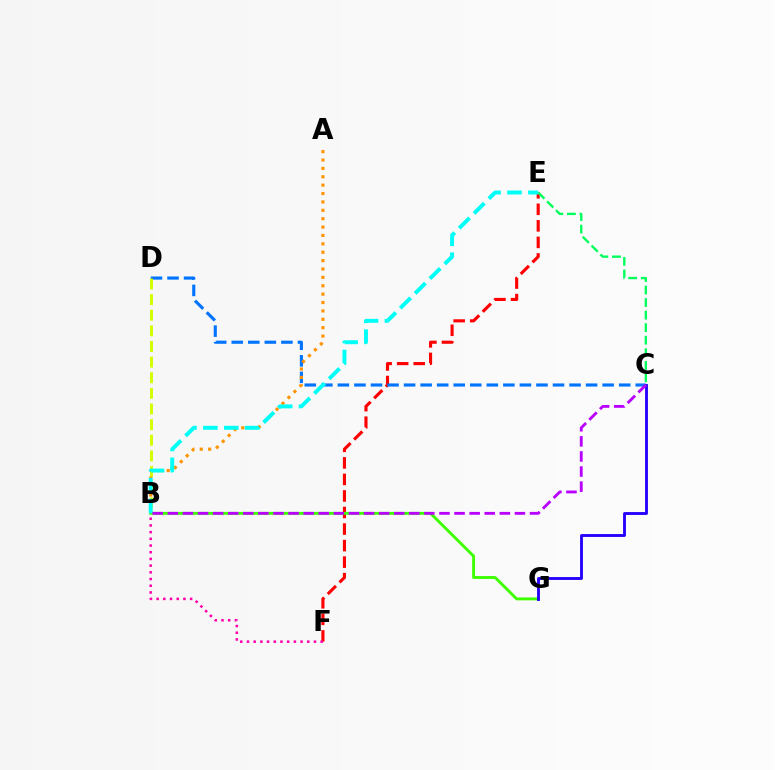{('E', 'F'): [{'color': '#ff0000', 'line_style': 'dashed', 'thickness': 2.25}], ('C', 'D'): [{'color': '#0074ff', 'line_style': 'dashed', 'thickness': 2.25}], ('B', 'D'): [{'color': '#d1ff00', 'line_style': 'dashed', 'thickness': 2.12}], ('A', 'B'): [{'color': '#ff9400', 'line_style': 'dotted', 'thickness': 2.28}], ('B', 'G'): [{'color': '#3dff00', 'line_style': 'solid', 'thickness': 2.08}], ('C', 'G'): [{'color': '#2500ff', 'line_style': 'solid', 'thickness': 2.06}], ('C', 'E'): [{'color': '#00ff5c', 'line_style': 'dashed', 'thickness': 1.7}], ('B', 'E'): [{'color': '#00fff6', 'line_style': 'dashed', 'thickness': 2.84}], ('B', 'F'): [{'color': '#ff00ac', 'line_style': 'dotted', 'thickness': 1.82}], ('B', 'C'): [{'color': '#b900ff', 'line_style': 'dashed', 'thickness': 2.05}]}